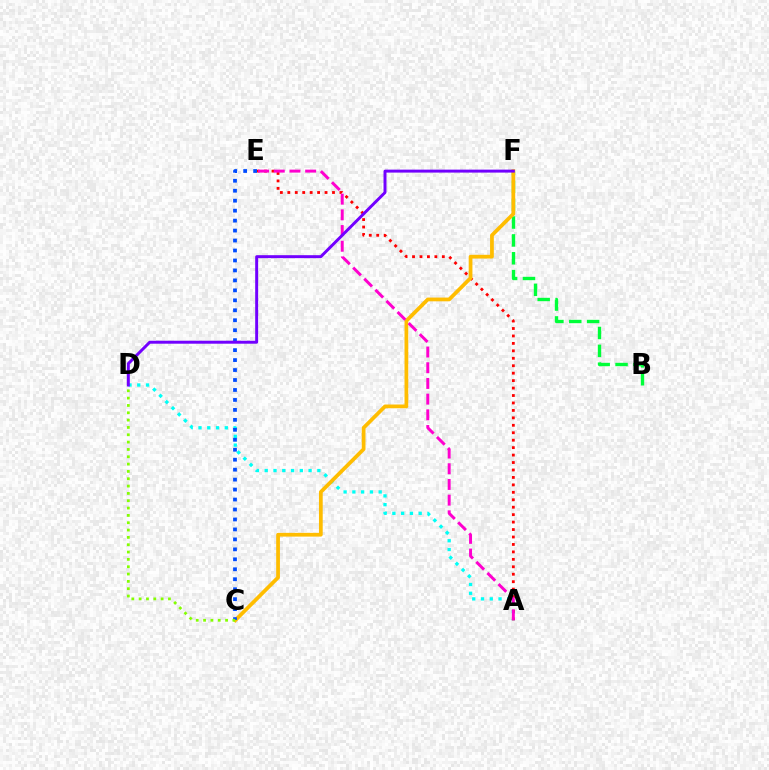{('B', 'F'): [{'color': '#00ff39', 'line_style': 'dashed', 'thickness': 2.43}], ('A', 'D'): [{'color': '#00fff6', 'line_style': 'dotted', 'thickness': 2.38}], ('A', 'E'): [{'color': '#ff0000', 'line_style': 'dotted', 'thickness': 2.02}, {'color': '#ff00cf', 'line_style': 'dashed', 'thickness': 2.13}], ('C', 'F'): [{'color': '#ffbd00', 'line_style': 'solid', 'thickness': 2.7}], ('C', 'E'): [{'color': '#004bff', 'line_style': 'dotted', 'thickness': 2.71}], ('D', 'F'): [{'color': '#7200ff', 'line_style': 'solid', 'thickness': 2.13}], ('C', 'D'): [{'color': '#84ff00', 'line_style': 'dotted', 'thickness': 1.99}]}